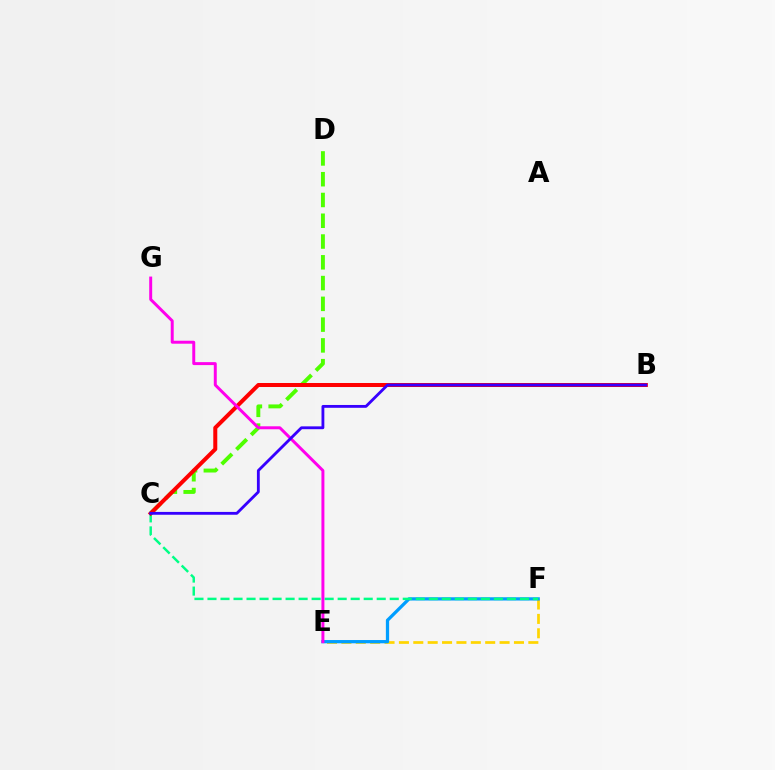{('E', 'F'): [{'color': '#ffd500', 'line_style': 'dashed', 'thickness': 1.95}, {'color': '#009eff', 'line_style': 'solid', 'thickness': 2.34}], ('C', 'D'): [{'color': '#4fff00', 'line_style': 'dashed', 'thickness': 2.82}], ('C', 'F'): [{'color': '#00ff86', 'line_style': 'dashed', 'thickness': 1.77}], ('B', 'C'): [{'color': '#ff0000', 'line_style': 'solid', 'thickness': 2.89}, {'color': '#3700ff', 'line_style': 'solid', 'thickness': 2.04}], ('E', 'G'): [{'color': '#ff00ed', 'line_style': 'solid', 'thickness': 2.13}]}